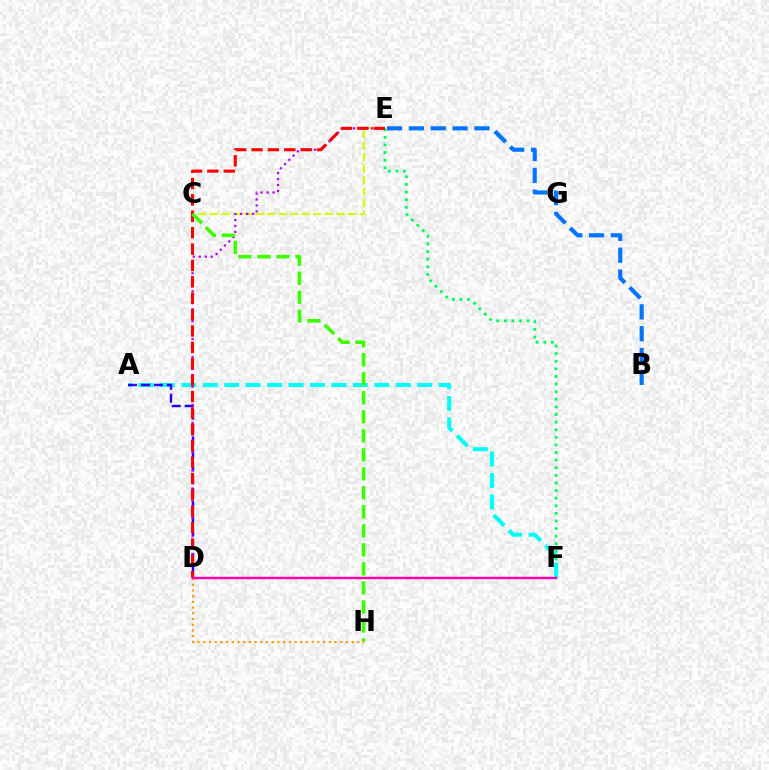{('D', 'H'): [{'color': '#ff9400', 'line_style': 'dotted', 'thickness': 1.55}], ('E', 'F'): [{'color': '#00ff5c', 'line_style': 'dotted', 'thickness': 2.07}], ('A', 'F'): [{'color': '#00fff6', 'line_style': 'dashed', 'thickness': 2.91}], ('C', 'E'): [{'color': '#d1ff00', 'line_style': 'dashed', 'thickness': 1.56}], ('A', 'D'): [{'color': '#2500ff', 'line_style': 'dashed', 'thickness': 1.76}], ('B', 'E'): [{'color': '#0074ff', 'line_style': 'dashed', 'thickness': 2.97}], ('D', 'E'): [{'color': '#b900ff', 'line_style': 'dotted', 'thickness': 1.62}, {'color': '#ff0000', 'line_style': 'dashed', 'thickness': 2.23}], ('C', 'H'): [{'color': '#3dff00', 'line_style': 'dashed', 'thickness': 2.58}], ('D', 'F'): [{'color': '#ff00ac', 'line_style': 'solid', 'thickness': 1.74}]}